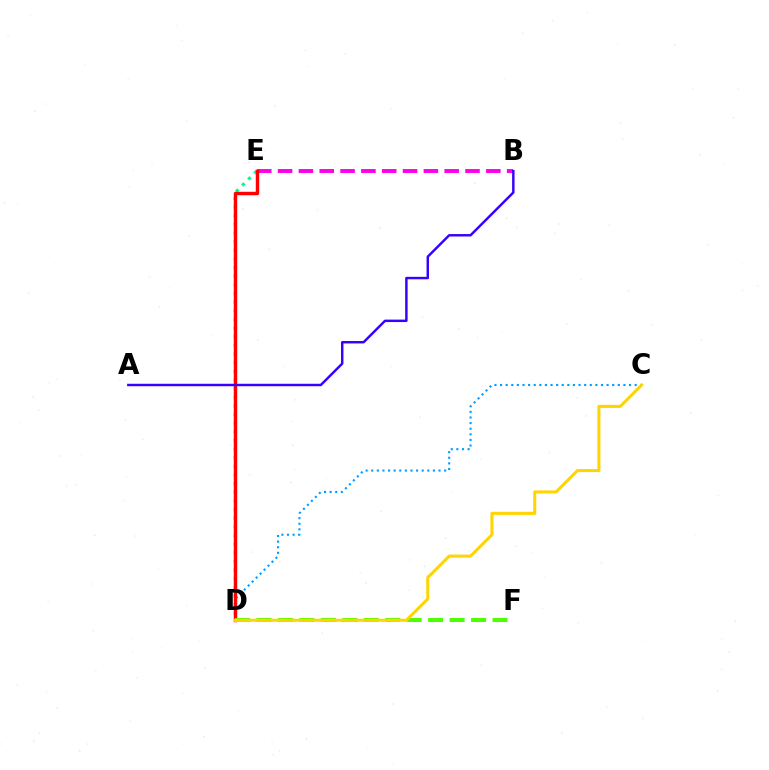{('B', 'E'): [{'color': '#ff00ed', 'line_style': 'dashed', 'thickness': 2.83}], ('D', 'E'): [{'color': '#00ff86', 'line_style': 'dotted', 'thickness': 2.35}, {'color': '#ff0000', 'line_style': 'solid', 'thickness': 2.47}], ('C', 'D'): [{'color': '#009eff', 'line_style': 'dotted', 'thickness': 1.52}, {'color': '#ffd500', 'line_style': 'solid', 'thickness': 2.19}], ('D', 'F'): [{'color': '#4fff00', 'line_style': 'dashed', 'thickness': 2.92}], ('A', 'B'): [{'color': '#3700ff', 'line_style': 'solid', 'thickness': 1.77}]}